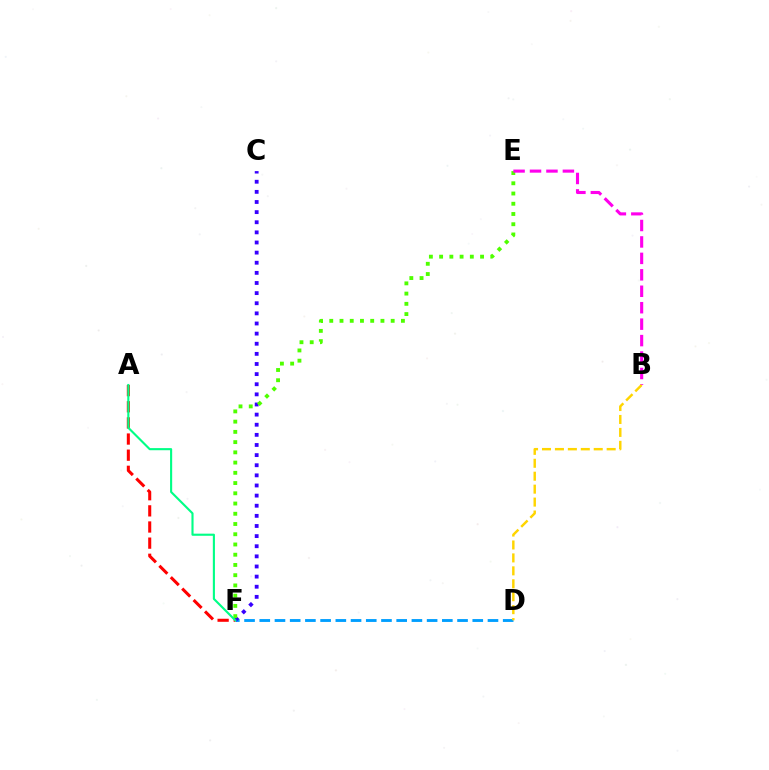{('D', 'F'): [{'color': '#009eff', 'line_style': 'dashed', 'thickness': 2.07}], ('C', 'F'): [{'color': '#3700ff', 'line_style': 'dotted', 'thickness': 2.75}], ('E', 'F'): [{'color': '#4fff00', 'line_style': 'dotted', 'thickness': 2.78}], ('B', 'E'): [{'color': '#ff00ed', 'line_style': 'dashed', 'thickness': 2.23}], ('A', 'F'): [{'color': '#ff0000', 'line_style': 'dashed', 'thickness': 2.19}, {'color': '#00ff86', 'line_style': 'solid', 'thickness': 1.53}], ('B', 'D'): [{'color': '#ffd500', 'line_style': 'dashed', 'thickness': 1.76}]}